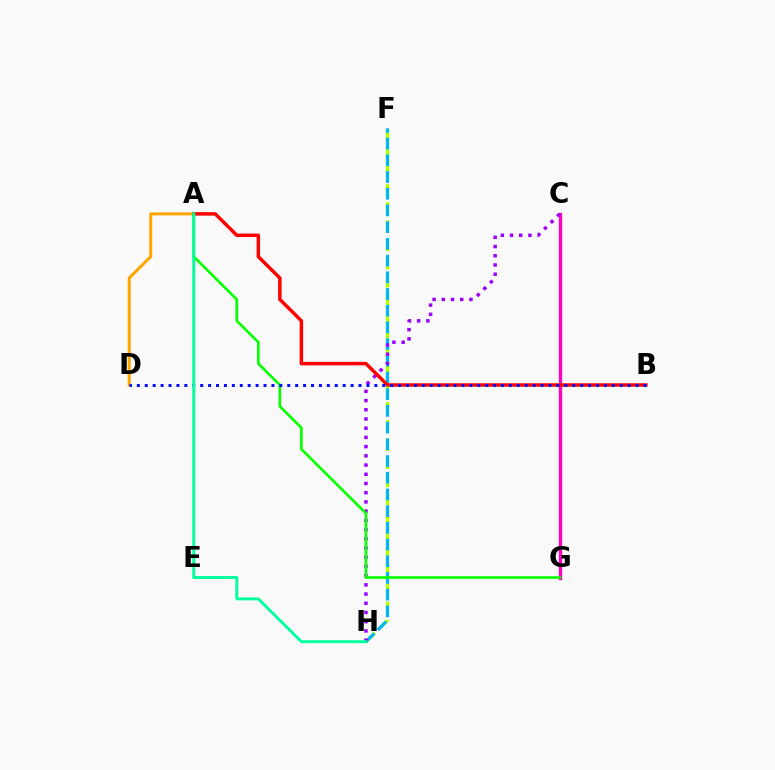{('A', 'D'): [{'color': '#ffa500', 'line_style': 'solid', 'thickness': 2.18}], ('F', 'H'): [{'color': '#b3ff00', 'line_style': 'dashed', 'thickness': 2.47}, {'color': '#00b5ff', 'line_style': 'dashed', 'thickness': 2.27}], ('C', 'G'): [{'color': '#ff00bd', 'line_style': 'solid', 'thickness': 2.39}], ('C', 'H'): [{'color': '#9b00ff', 'line_style': 'dotted', 'thickness': 2.5}], ('A', 'B'): [{'color': '#ff0000', 'line_style': 'solid', 'thickness': 2.5}], ('A', 'G'): [{'color': '#08ff00', 'line_style': 'solid', 'thickness': 1.92}], ('B', 'D'): [{'color': '#0010ff', 'line_style': 'dotted', 'thickness': 2.15}], ('A', 'H'): [{'color': '#00ff9d', 'line_style': 'solid', 'thickness': 2.1}]}